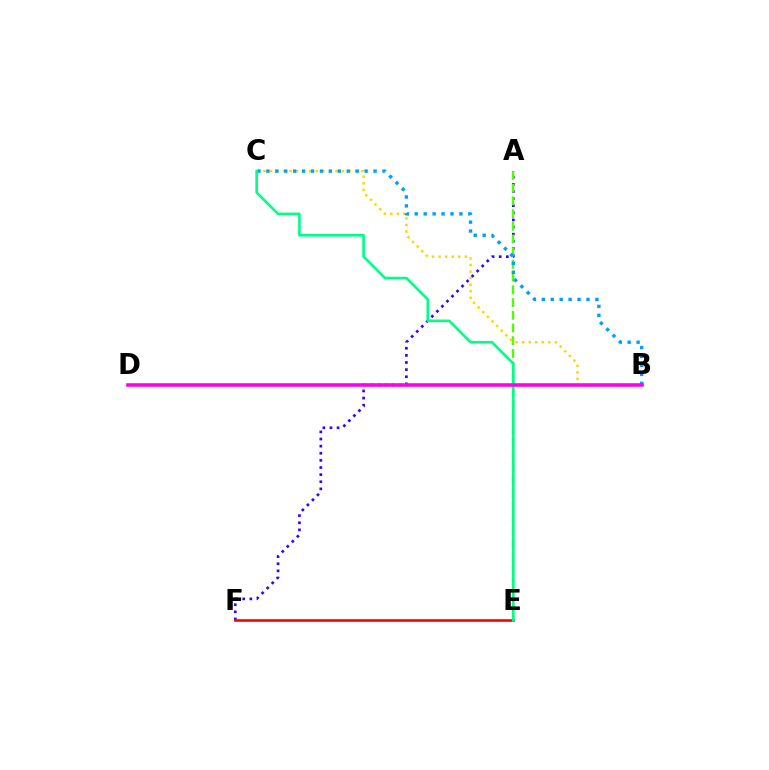{('A', 'F'): [{'color': '#3700ff', 'line_style': 'dotted', 'thickness': 1.93}], ('E', 'F'): [{'color': '#ff0000', 'line_style': 'solid', 'thickness': 1.9}], ('A', 'E'): [{'color': '#4fff00', 'line_style': 'dashed', 'thickness': 1.73}], ('B', 'C'): [{'color': '#ffd500', 'line_style': 'dotted', 'thickness': 1.78}, {'color': '#009eff', 'line_style': 'dotted', 'thickness': 2.43}], ('C', 'E'): [{'color': '#00ff86', 'line_style': 'solid', 'thickness': 1.89}], ('B', 'D'): [{'color': '#ff00ed', 'line_style': 'solid', 'thickness': 2.59}]}